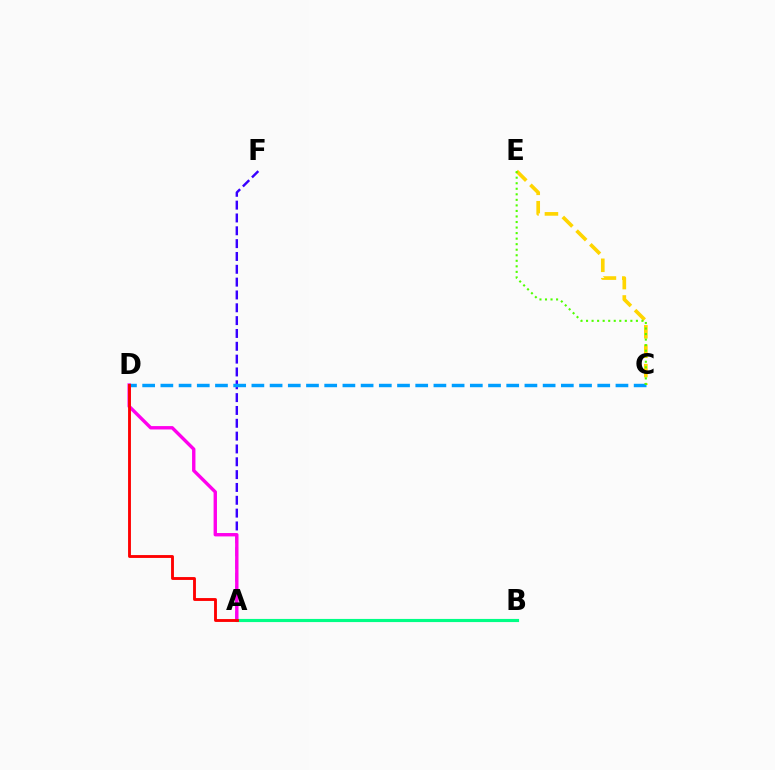{('A', 'F'): [{'color': '#3700ff', 'line_style': 'dashed', 'thickness': 1.74}], ('A', 'D'): [{'color': '#ff00ed', 'line_style': 'solid', 'thickness': 2.44}, {'color': '#ff0000', 'line_style': 'solid', 'thickness': 2.07}], ('C', 'E'): [{'color': '#ffd500', 'line_style': 'dashed', 'thickness': 2.64}, {'color': '#4fff00', 'line_style': 'dotted', 'thickness': 1.51}], ('C', 'D'): [{'color': '#009eff', 'line_style': 'dashed', 'thickness': 2.47}], ('A', 'B'): [{'color': '#00ff86', 'line_style': 'solid', 'thickness': 2.26}]}